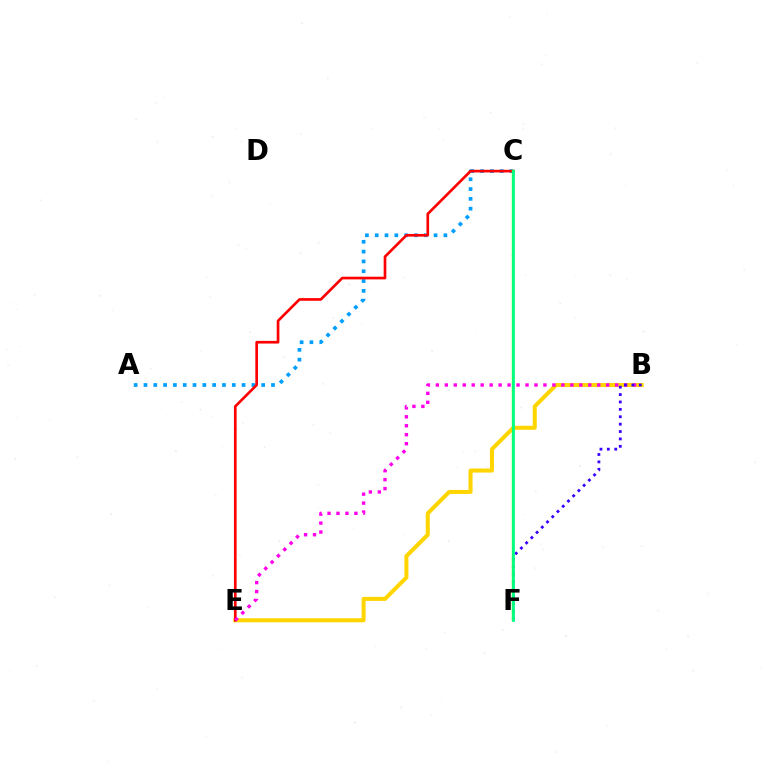{('B', 'E'): [{'color': '#ffd500', 'line_style': 'solid', 'thickness': 2.9}, {'color': '#ff00ed', 'line_style': 'dotted', 'thickness': 2.44}], ('A', 'C'): [{'color': '#009eff', 'line_style': 'dotted', 'thickness': 2.67}], ('C', 'E'): [{'color': '#ff0000', 'line_style': 'solid', 'thickness': 1.92}], ('B', 'F'): [{'color': '#3700ff', 'line_style': 'dotted', 'thickness': 2.01}], ('C', 'F'): [{'color': '#4fff00', 'line_style': 'solid', 'thickness': 1.72}, {'color': '#00ff86', 'line_style': 'solid', 'thickness': 1.95}]}